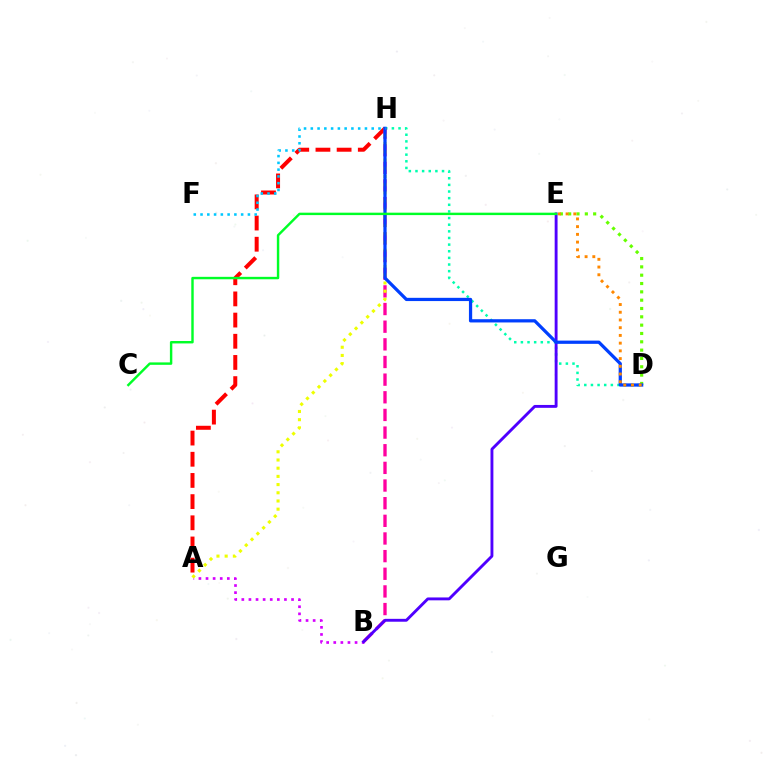{('D', 'E'): [{'color': '#66ff00', 'line_style': 'dotted', 'thickness': 2.26}, {'color': '#ff8800', 'line_style': 'dotted', 'thickness': 2.1}], ('D', 'H'): [{'color': '#00ffaf', 'line_style': 'dotted', 'thickness': 1.8}, {'color': '#003fff', 'line_style': 'solid', 'thickness': 2.34}], ('A', 'H'): [{'color': '#ff0000', 'line_style': 'dashed', 'thickness': 2.88}, {'color': '#eeff00', 'line_style': 'dotted', 'thickness': 2.23}], ('B', 'H'): [{'color': '#ff00a0', 'line_style': 'dashed', 'thickness': 2.4}], ('A', 'B'): [{'color': '#d600ff', 'line_style': 'dotted', 'thickness': 1.93}], ('B', 'E'): [{'color': '#4f00ff', 'line_style': 'solid', 'thickness': 2.07}], ('F', 'H'): [{'color': '#00c7ff', 'line_style': 'dotted', 'thickness': 1.84}], ('C', 'E'): [{'color': '#00ff27', 'line_style': 'solid', 'thickness': 1.75}]}